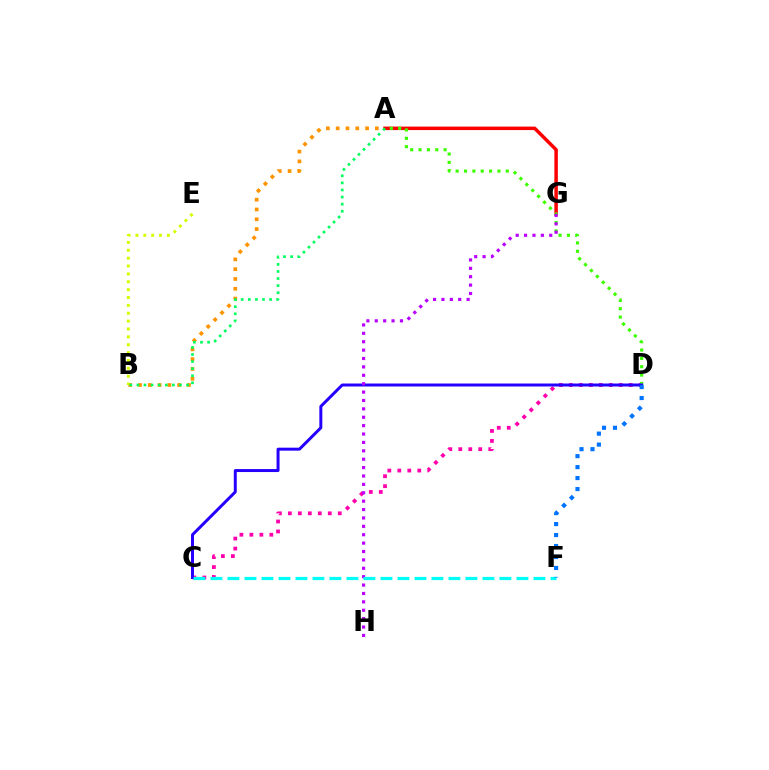{('A', 'B'): [{'color': '#ff9400', 'line_style': 'dotted', 'thickness': 2.66}, {'color': '#00ff5c', 'line_style': 'dotted', 'thickness': 1.93}], ('A', 'G'): [{'color': '#ff0000', 'line_style': 'solid', 'thickness': 2.52}], ('B', 'E'): [{'color': '#d1ff00', 'line_style': 'dotted', 'thickness': 2.14}], ('C', 'D'): [{'color': '#ff00ac', 'line_style': 'dotted', 'thickness': 2.71}, {'color': '#2500ff', 'line_style': 'solid', 'thickness': 2.14}], ('A', 'D'): [{'color': '#3dff00', 'line_style': 'dotted', 'thickness': 2.27}], ('G', 'H'): [{'color': '#b900ff', 'line_style': 'dotted', 'thickness': 2.28}], ('C', 'F'): [{'color': '#00fff6', 'line_style': 'dashed', 'thickness': 2.31}], ('D', 'F'): [{'color': '#0074ff', 'line_style': 'dotted', 'thickness': 2.98}]}